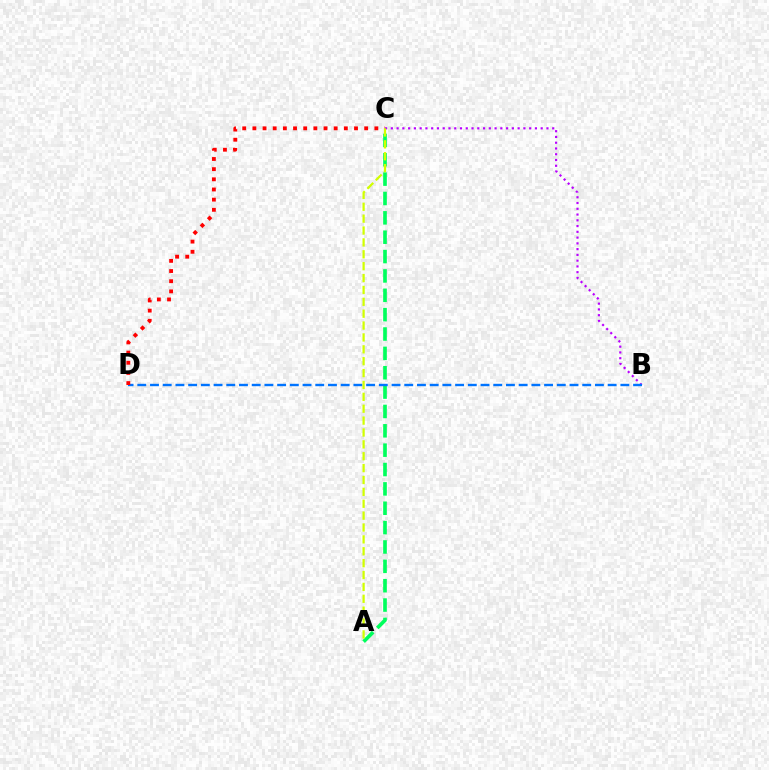{('A', 'C'): [{'color': '#00ff5c', 'line_style': 'dashed', 'thickness': 2.63}, {'color': '#d1ff00', 'line_style': 'dashed', 'thickness': 1.61}], ('B', 'C'): [{'color': '#b900ff', 'line_style': 'dotted', 'thickness': 1.57}], ('B', 'D'): [{'color': '#0074ff', 'line_style': 'dashed', 'thickness': 1.73}], ('C', 'D'): [{'color': '#ff0000', 'line_style': 'dotted', 'thickness': 2.76}]}